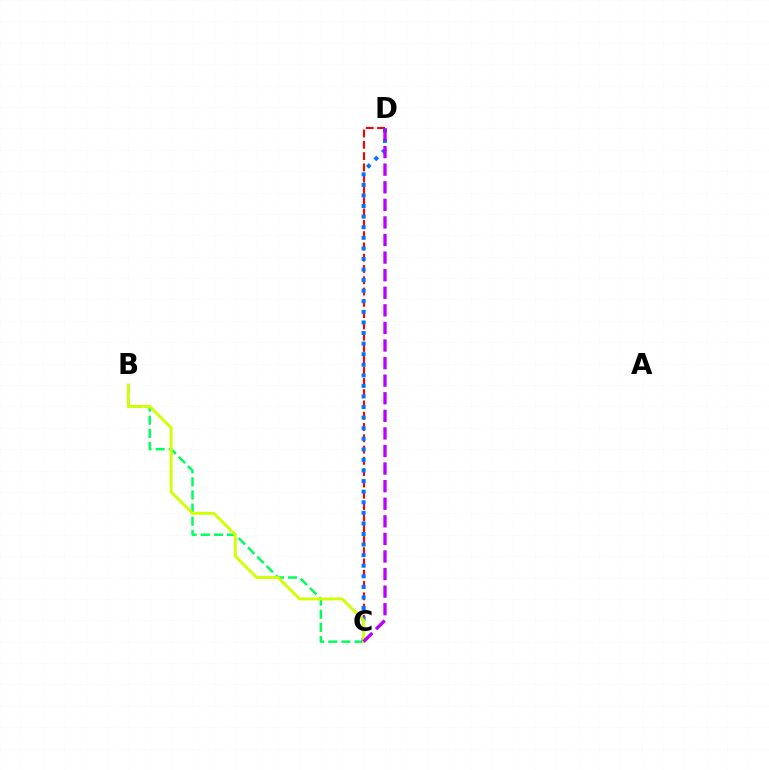{('C', 'D'): [{'color': '#ff0000', 'line_style': 'dashed', 'thickness': 1.53}, {'color': '#0074ff', 'line_style': 'dotted', 'thickness': 2.87}, {'color': '#b900ff', 'line_style': 'dashed', 'thickness': 2.39}], ('B', 'C'): [{'color': '#00ff5c', 'line_style': 'dashed', 'thickness': 1.78}, {'color': '#d1ff00', 'line_style': 'solid', 'thickness': 2.07}]}